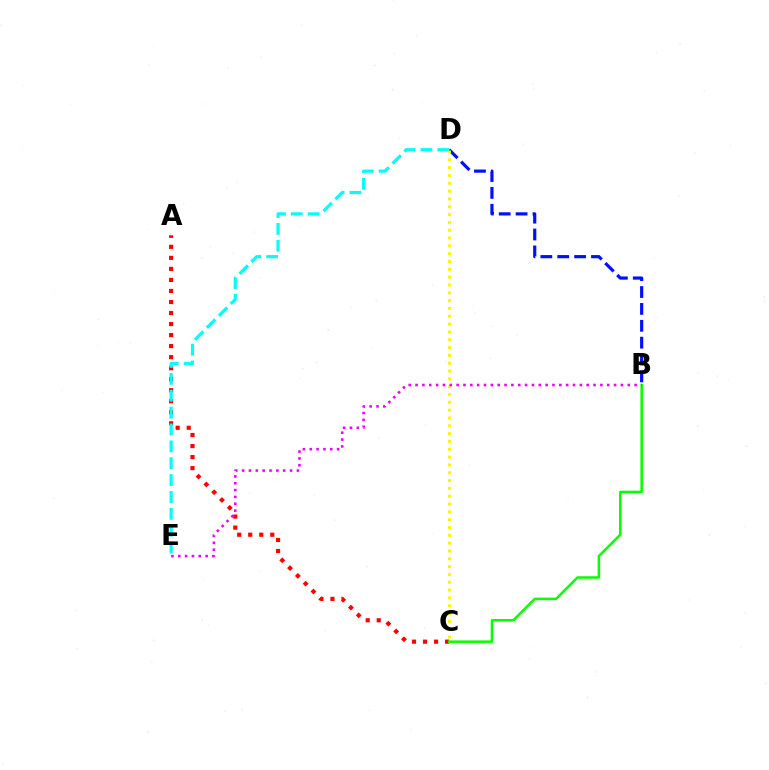{('A', 'C'): [{'color': '#ff0000', 'line_style': 'dotted', 'thickness': 3.0}], ('B', 'D'): [{'color': '#0010ff', 'line_style': 'dashed', 'thickness': 2.29}], ('D', 'E'): [{'color': '#00fff6', 'line_style': 'dashed', 'thickness': 2.29}], ('B', 'C'): [{'color': '#08ff00', 'line_style': 'solid', 'thickness': 1.81}], ('C', 'D'): [{'color': '#fcf500', 'line_style': 'dotted', 'thickness': 2.13}], ('B', 'E'): [{'color': '#ee00ff', 'line_style': 'dotted', 'thickness': 1.86}]}